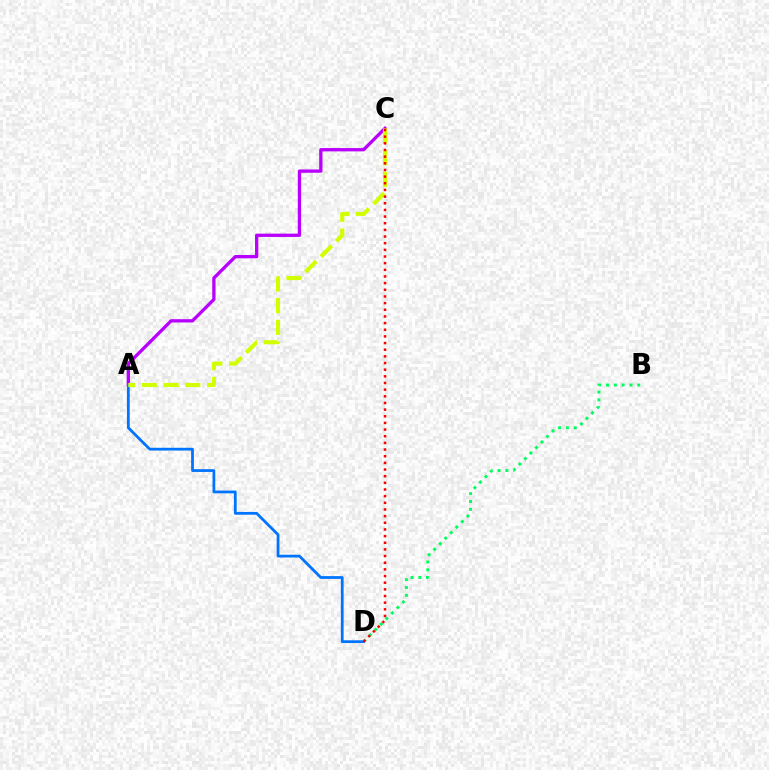{('A', 'C'): [{'color': '#b900ff', 'line_style': 'solid', 'thickness': 2.38}, {'color': '#d1ff00', 'line_style': 'dashed', 'thickness': 2.95}], ('B', 'D'): [{'color': '#00ff5c', 'line_style': 'dotted', 'thickness': 2.12}], ('A', 'D'): [{'color': '#0074ff', 'line_style': 'solid', 'thickness': 1.99}], ('C', 'D'): [{'color': '#ff0000', 'line_style': 'dotted', 'thickness': 1.81}]}